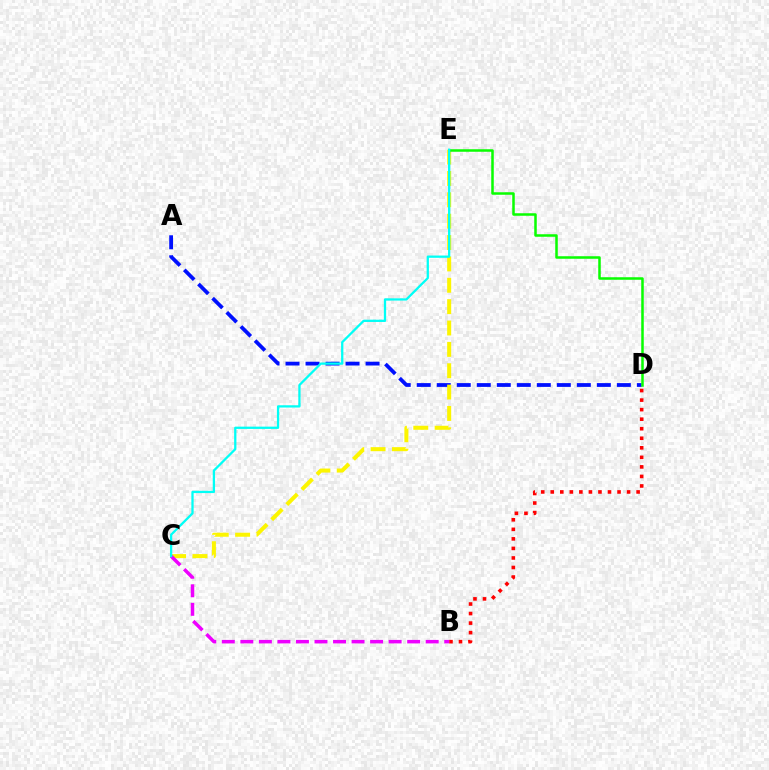{('B', 'D'): [{'color': '#ff0000', 'line_style': 'dotted', 'thickness': 2.59}], ('A', 'D'): [{'color': '#0010ff', 'line_style': 'dashed', 'thickness': 2.72}], ('C', 'E'): [{'color': '#fcf500', 'line_style': 'dashed', 'thickness': 2.9}, {'color': '#00fff6', 'line_style': 'solid', 'thickness': 1.64}], ('B', 'C'): [{'color': '#ee00ff', 'line_style': 'dashed', 'thickness': 2.52}], ('D', 'E'): [{'color': '#08ff00', 'line_style': 'solid', 'thickness': 1.81}]}